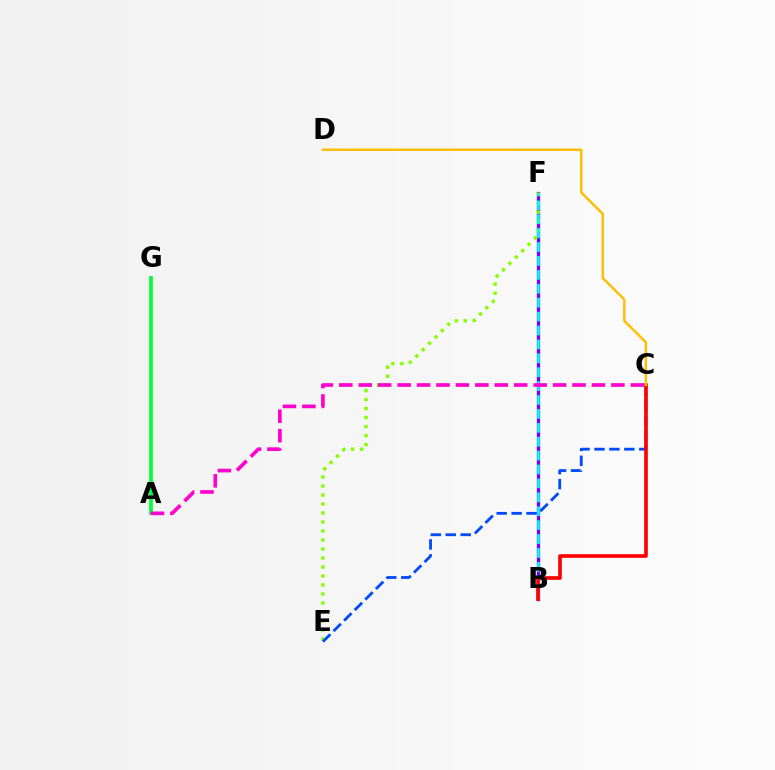{('B', 'F'): [{'color': '#7200ff', 'line_style': 'solid', 'thickness': 2.37}, {'color': '#00fff6', 'line_style': 'dashed', 'thickness': 1.89}], ('E', 'F'): [{'color': '#84ff00', 'line_style': 'dotted', 'thickness': 2.44}], ('A', 'G'): [{'color': '#00ff39', 'line_style': 'solid', 'thickness': 2.64}], ('C', 'E'): [{'color': '#004bff', 'line_style': 'dashed', 'thickness': 2.03}], ('B', 'C'): [{'color': '#ff0000', 'line_style': 'solid', 'thickness': 2.62}], ('A', 'C'): [{'color': '#ff00cf', 'line_style': 'dashed', 'thickness': 2.64}], ('C', 'D'): [{'color': '#ffbd00', 'line_style': 'solid', 'thickness': 1.74}]}